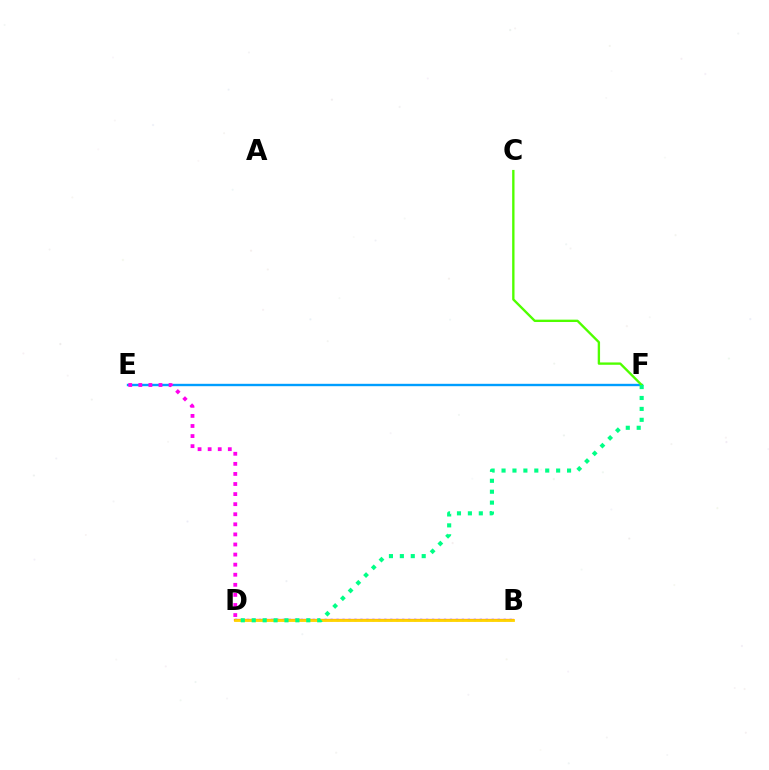{('E', 'F'): [{'color': '#009eff', 'line_style': 'solid', 'thickness': 1.72}], ('D', 'E'): [{'color': '#ff00ed', 'line_style': 'dotted', 'thickness': 2.74}], ('C', 'F'): [{'color': '#4fff00', 'line_style': 'solid', 'thickness': 1.7}], ('B', 'D'): [{'color': '#ff0000', 'line_style': 'solid', 'thickness': 1.58}, {'color': '#3700ff', 'line_style': 'dotted', 'thickness': 1.62}, {'color': '#ffd500', 'line_style': 'solid', 'thickness': 2.02}], ('D', 'F'): [{'color': '#00ff86', 'line_style': 'dotted', 'thickness': 2.97}]}